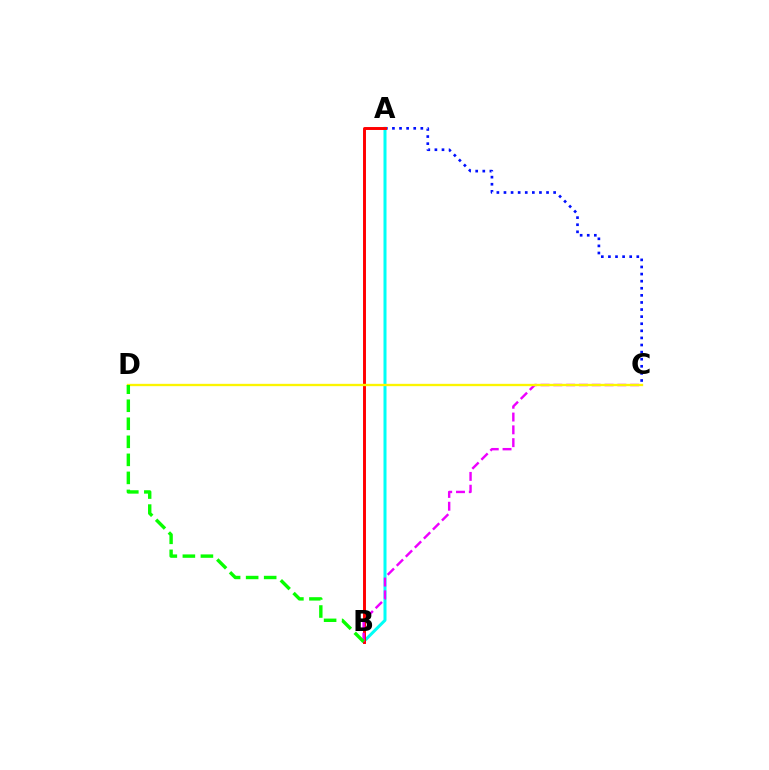{('A', 'C'): [{'color': '#0010ff', 'line_style': 'dotted', 'thickness': 1.93}], ('A', 'B'): [{'color': '#00fff6', 'line_style': 'solid', 'thickness': 2.17}, {'color': '#ff0000', 'line_style': 'solid', 'thickness': 2.11}], ('B', 'C'): [{'color': '#ee00ff', 'line_style': 'dashed', 'thickness': 1.74}], ('C', 'D'): [{'color': '#fcf500', 'line_style': 'solid', 'thickness': 1.68}], ('B', 'D'): [{'color': '#08ff00', 'line_style': 'dashed', 'thickness': 2.45}]}